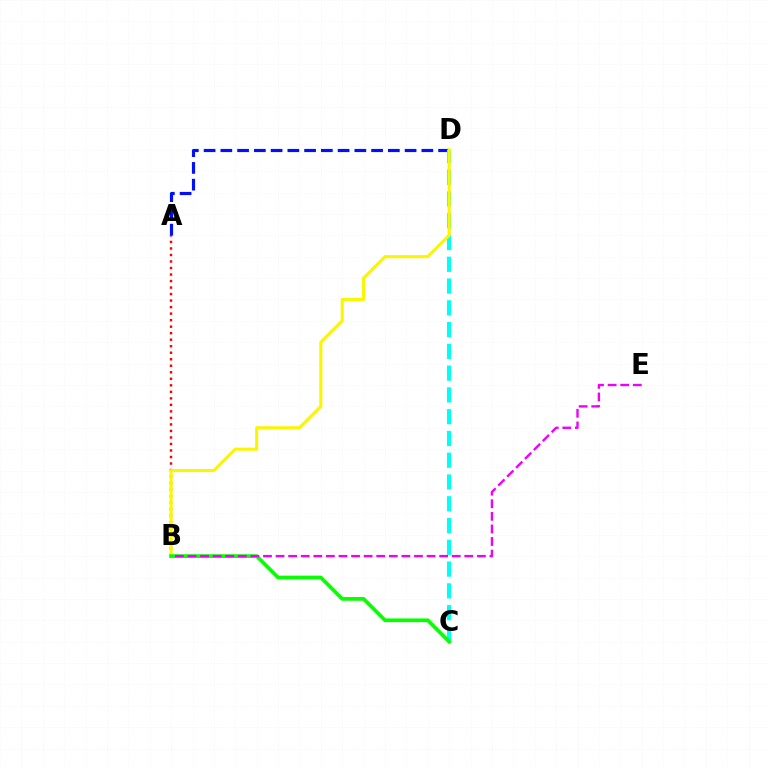{('A', 'D'): [{'color': '#0010ff', 'line_style': 'dashed', 'thickness': 2.28}], ('A', 'B'): [{'color': '#ff0000', 'line_style': 'dotted', 'thickness': 1.77}], ('C', 'D'): [{'color': '#00fff6', 'line_style': 'dashed', 'thickness': 2.96}], ('B', 'D'): [{'color': '#fcf500', 'line_style': 'solid', 'thickness': 2.21}], ('B', 'C'): [{'color': '#08ff00', 'line_style': 'solid', 'thickness': 2.68}], ('B', 'E'): [{'color': '#ee00ff', 'line_style': 'dashed', 'thickness': 1.71}]}